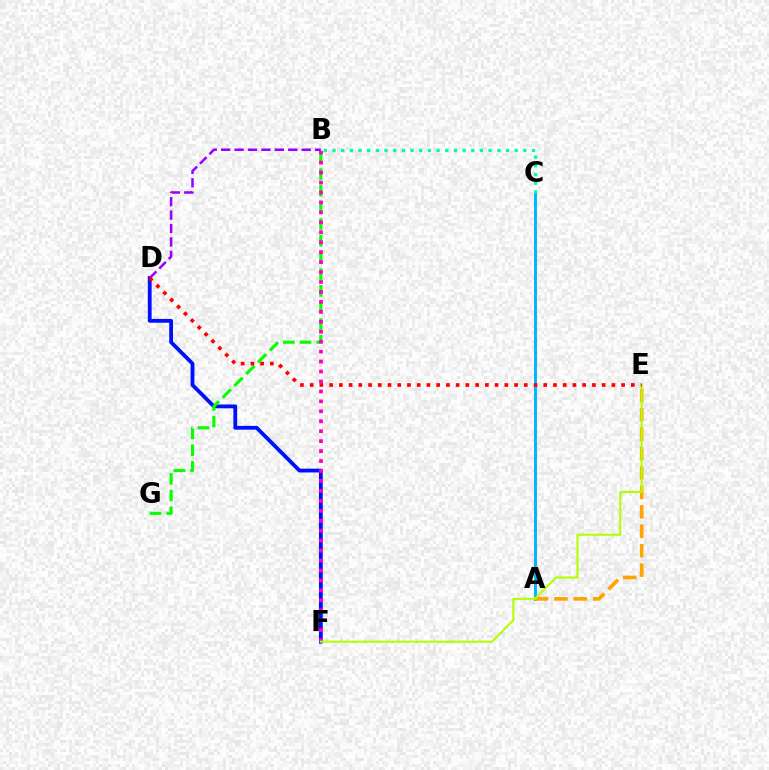{('D', 'F'): [{'color': '#0010ff', 'line_style': 'solid', 'thickness': 2.74}], ('B', 'G'): [{'color': '#08ff00', 'line_style': 'dashed', 'thickness': 2.27}], ('B', 'F'): [{'color': '#ff00bd', 'line_style': 'dotted', 'thickness': 2.7}], ('A', 'C'): [{'color': '#00b5ff', 'line_style': 'solid', 'thickness': 2.1}], ('A', 'E'): [{'color': '#ffa500', 'line_style': 'dashed', 'thickness': 2.64}], ('B', 'D'): [{'color': '#9b00ff', 'line_style': 'dashed', 'thickness': 1.82}], ('E', 'F'): [{'color': '#b3ff00', 'line_style': 'solid', 'thickness': 1.5}], ('B', 'C'): [{'color': '#00ff9d', 'line_style': 'dotted', 'thickness': 2.36}], ('D', 'E'): [{'color': '#ff0000', 'line_style': 'dotted', 'thickness': 2.64}]}